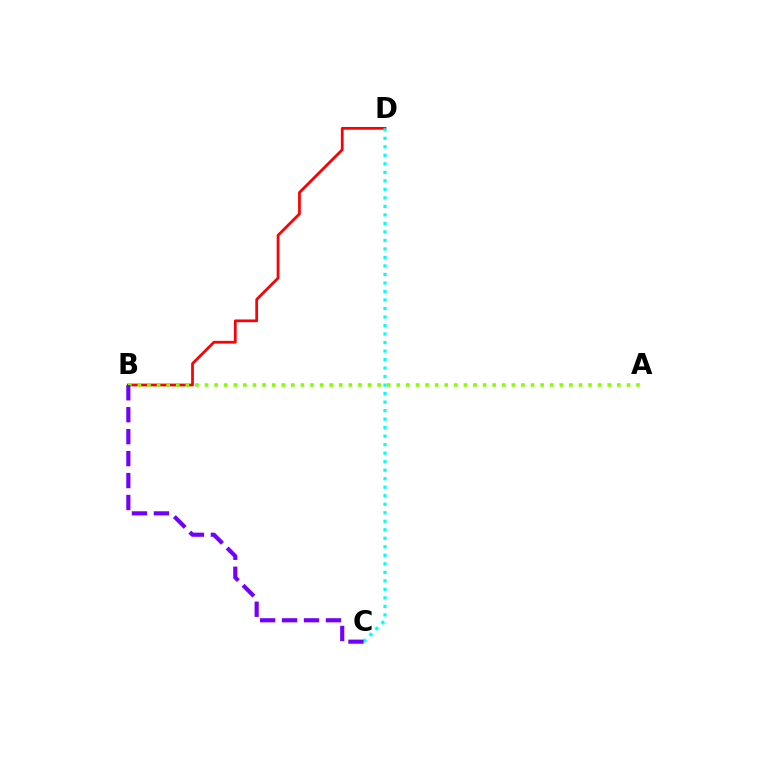{('B', 'D'): [{'color': '#ff0000', 'line_style': 'solid', 'thickness': 1.97}], ('A', 'B'): [{'color': '#84ff00', 'line_style': 'dotted', 'thickness': 2.61}], ('C', 'D'): [{'color': '#00fff6', 'line_style': 'dotted', 'thickness': 2.31}], ('B', 'C'): [{'color': '#7200ff', 'line_style': 'dashed', 'thickness': 2.98}]}